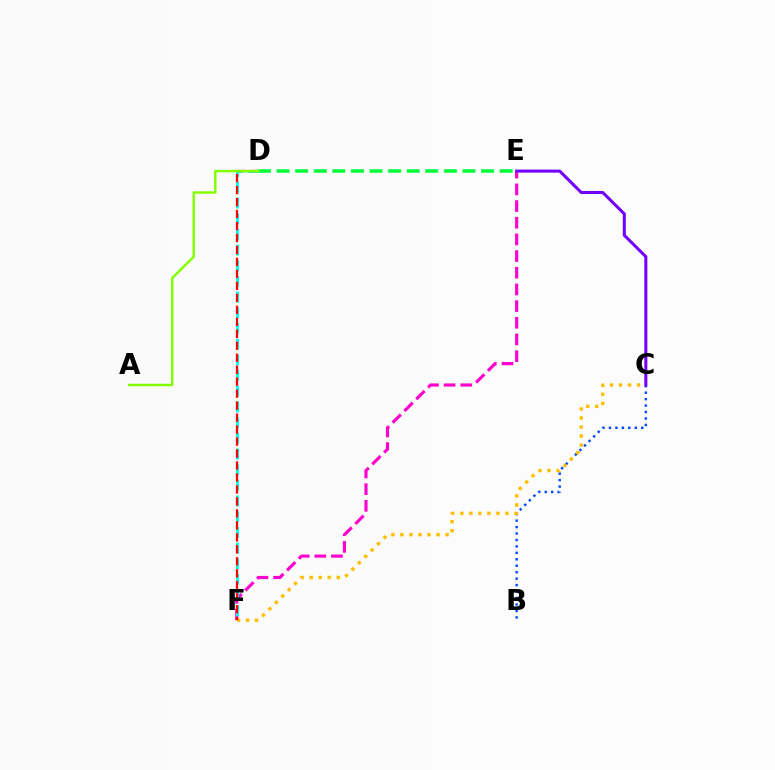{('D', 'E'): [{'color': '#00ff39', 'line_style': 'dashed', 'thickness': 2.53}], ('B', 'C'): [{'color': '#004bff', 'line_style': 'dotted', 'thickness': 1.75}], ('E', 'F'): [{'color': '#ff00cf', 'line_style': 'dashed', 'thickness': 2.27}], ('C', 'F'): [{'color': '#ffbd00', 'line_style': 'dotted', 'thickness': 2.45}], ('D', 'F'): [{'color': '#00fff6', 'line_style': 'dashed', 'thickness': 2.13}, {'color': '#ff0000', 'line_style': 'dashed', 'thickness': 1.63}], ('C', 'E'): [{'color': '#7200ff', 'line_style': 'solid', 'thickness': 2.18}], ('A', 'D'): [{'color': '#84ff00', 'line_style': 'solid', 'thickness': 1.77}]}